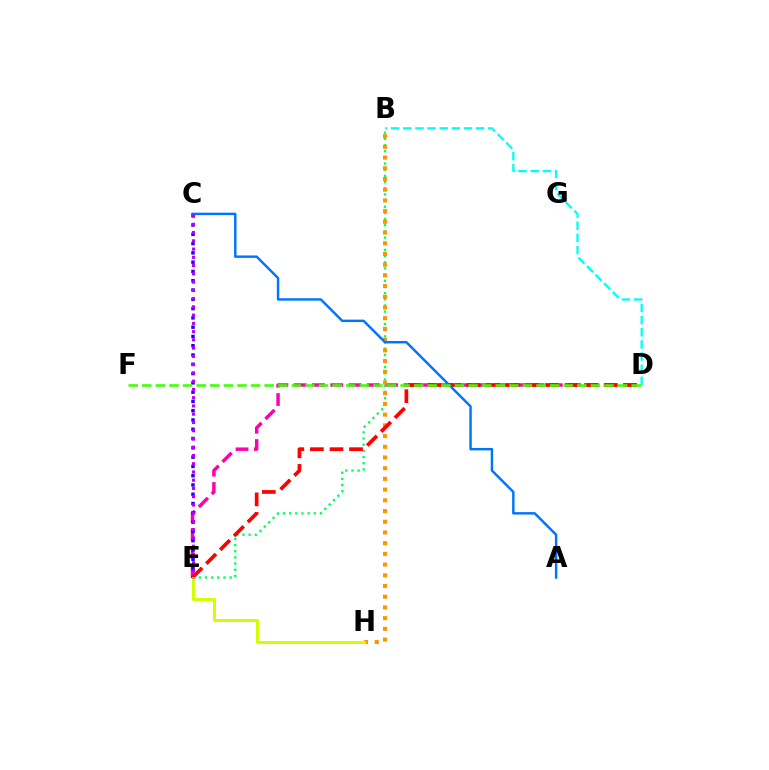{('D', 'E'): [{'color': '#ff00ac', 'line_style': 'dashed', 'thickness': 2.49}, {'color': '#ff0000', 'line_style': 'dashed', 'thickness': 2.66}], ('C', 'E'): [{'color': '#2500ff', 'line_style': 'dotted', 'thickness': 2.52}, {'color': '#b900ff', 'line_style': 'dotted', 'thickness': 2.24}], ('B', 'D'): [{'color': '#00fff6', 'line_style': 'dashed', 'thickness': 1.65}], ('B', 'E'): [{'color': '#00ff5c', 'line_style': 'dotted', 'thickness': 1.68}], ('B', 'H'): [{'color': '#ff9400', 'line_style': 'dotted', 'thickness': 2.91}], ('E', 'H'): [{'color': '#d1ff00', 'line_style': 'solid', 'thickness': 2.11}], ('A', 'C'): [{'color': '#0074ff', 'line_style': 'solid', 'thickness': 1.76}], ('D', 'F'): [{'color': '#3dff00', 'line_style': 'dashed', 'thickness': 1.85}]}